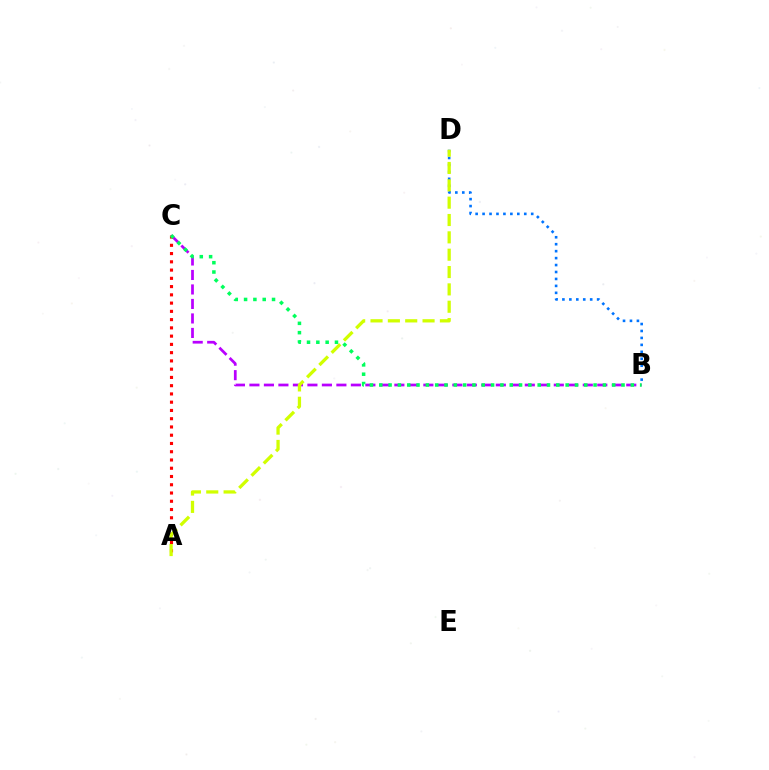{('B', 'D'): [{'color': '#0074ff', 'line_style': 'dotted', 'thickness': 1.89}], ('B', 'C'): [{'color': '#b900ff', 'line_style': 'dashed', 'thickness': 1.97}, {'color': '#00ff5c', 'line_style': 'dotted', 'thickness': 2.53}], ('A', 'C'): [{'color': '#ff0000', 'line_style': 'dotted', 'thickness': 2.24}], ('A', 'D'): [{'color': '#d1ff00', 'line_style': 'dashed', 'thickness': 2.36}]}